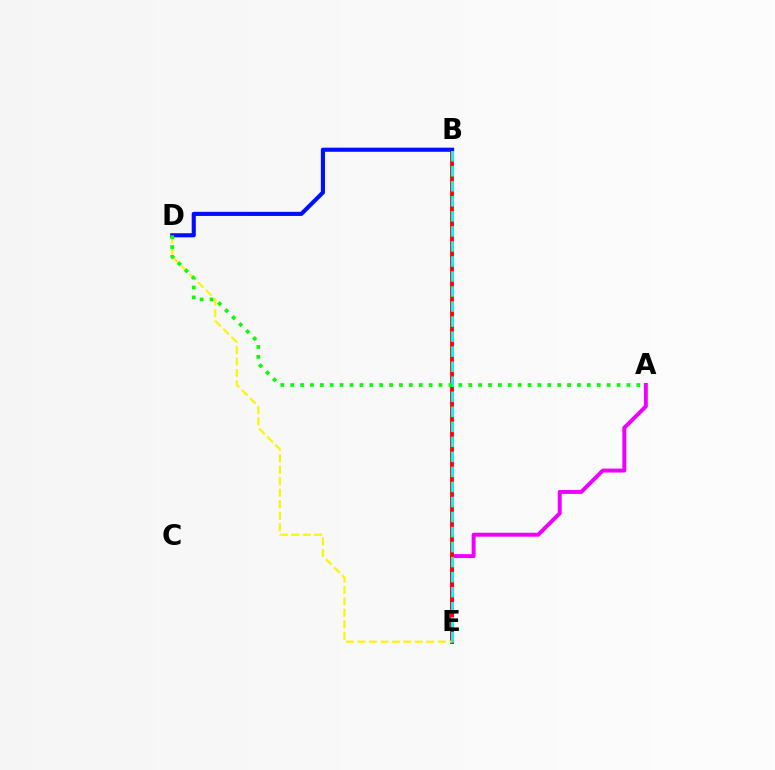{('A', 'E'): [{'color': '#ee00ff', 'line_style': 'solid', 'thickness': 2.84}], ('B', 'E'): [{'color': '#ff0000', 'line_style': 'solid', 'thickness': 2.73}, {'color': '#00fff6', 'line_style': 'dashed', 'thickness': 2.04}], ('D', 'E'): [{'color': '#fcf500', 'line_style': 'dashed', 'thickness': 1.56}], ('B', 'D'): [{'color': '#0010ff', 'line_style': 'solid', 'thickness': 2.97}], ('A', 'D'): [{'color': '#08ff00', 'line_style': 'dotted', 'thickness': 2.69}]}